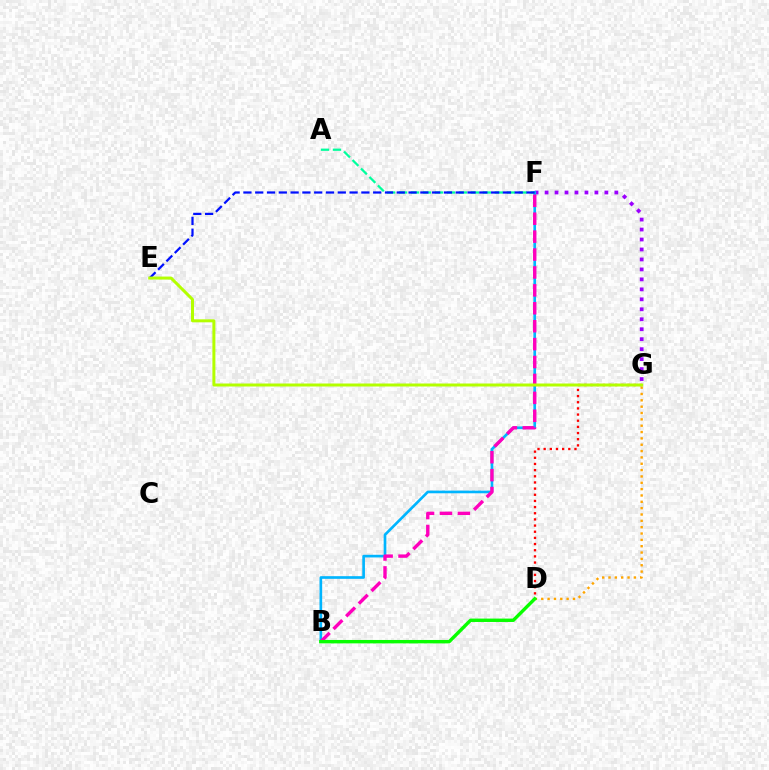{('F', 'G'): [{'color': '#9b00ff', 'line_style': 'dotted', 'thickness': 2.71}], ('D', 'G'): [{'color': '#ffa500', 'line_style': 'dotted', 'thickness': 1.72}, {'color': '#ff0000', 'line_style': 'dotted', 'thickness': 1.67}], ('B', 'F'): [{'color': '#00b5ff', 'line_style': 'solid', 'thickness': 1.92}, {'color': '#ff00bd', 'line_style': 'dashed', 'thickness': 2.43}], ('A', 'F'): [{'color': '#00ff9d', 'line_style': 'dashed', 'thickness': 1.63}], ('E', 'F'): [{'color': '#0010ff', 'line_style': 'dashed', 'thickness': 1.6}], ('E', 'G'): [{'color': '#b3ff00', 'line_style': 'solid', 'thickness': 2.15}], ('B', 'D'): [{'color': '#08ff00', 'line_style': 'solid', 'thickness': 2.45}]}